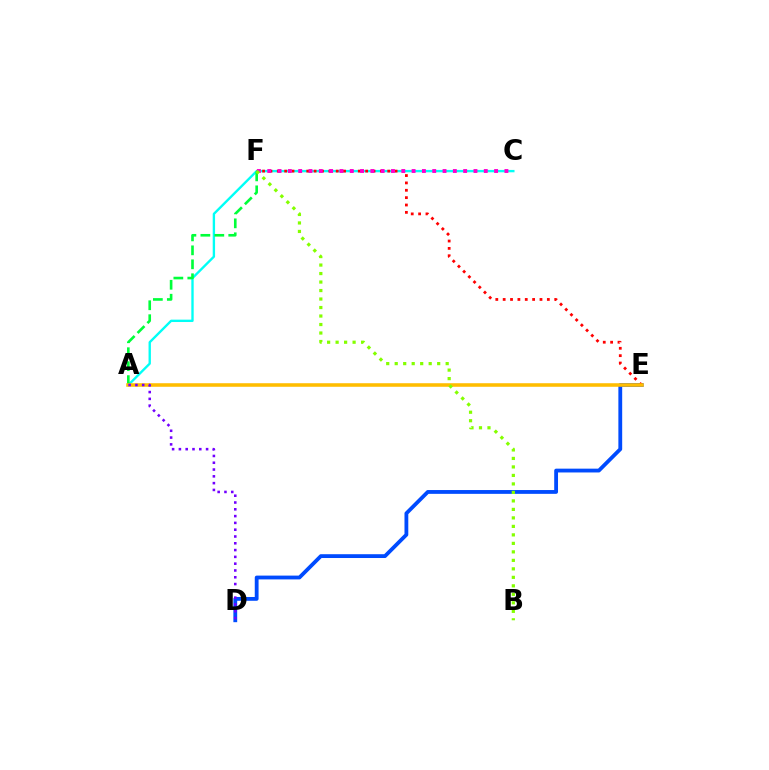{('D', 'E'): [{'color': '#004bff', 'line_style': 'solid', 'thickness': 2.74}], ('A', 'C'): [{'color': '#00fff6', 'line_style': 'solid', 'thickness': 1.7}], ('E', 'F'): [{'color': '#ff0000', 'line_style': 'dotted', 'thickness': 2.0}], ('A', 'F'): [{'color': '#00ff39', 'line_style': 'dashed', 'thickness': 1.9}], ('A', 'E'): [{'color': '#ffbd00', 'line_style': 'solid', 'thickness': 2.56}], ('A', 'D'): [{'color': '#7200ff', 'line_style': 'dotted', 'thickness': 1.85}], ('C', 'F'): [{'color': '#ff00cf', 'line_style': 'dotted', 'thickness': 2.8}], ('B', 'F'): [{'color': '#84ff00', 'line_style': 'dotted', 'thickness': 2.31}]}